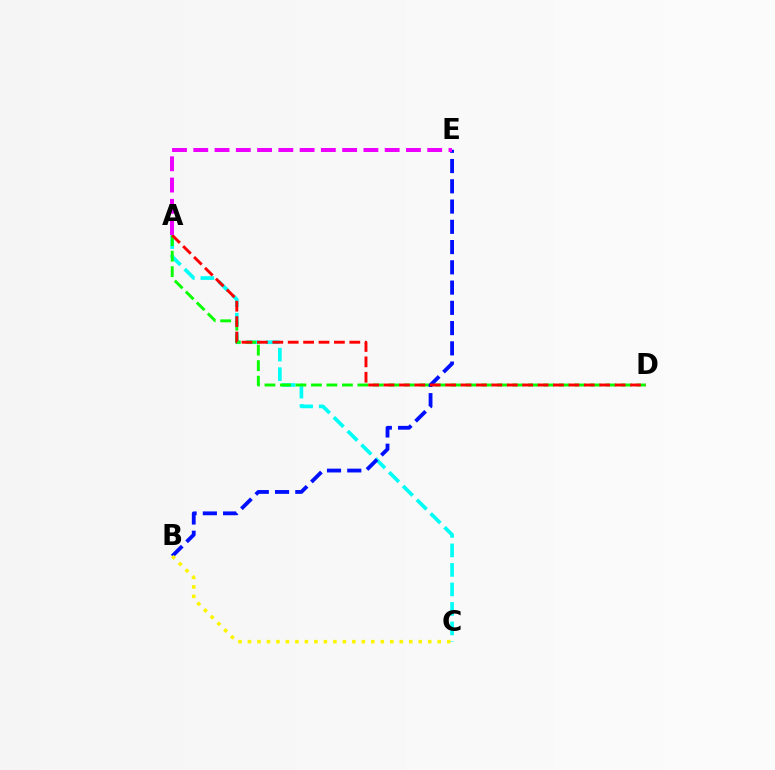{('A', 'C'): [{'color': '#00fff6', 'line_style': 'dashed', 'thickness': 2.65}], ('A', 'D'): [{'color': '#08ff00', 'line_style': 'dashed', 'thickness': 2.1}, {'color': '#ff0000', 'line_style': 'dashed', 'thickness': 2.09}], ('B', 'E'): [{'color': '#0010ff', 'line_style': 'dashed', 'thickness': 2.75}], ('A', 'E'): [{'color': '#ee00ff', 'line_style': 'dashed', 'thickness': 2.89}], ('B', 'C'): [{'color': '#fcf500', 'line_style': 'dotted', 'thickness': 2.58}]}